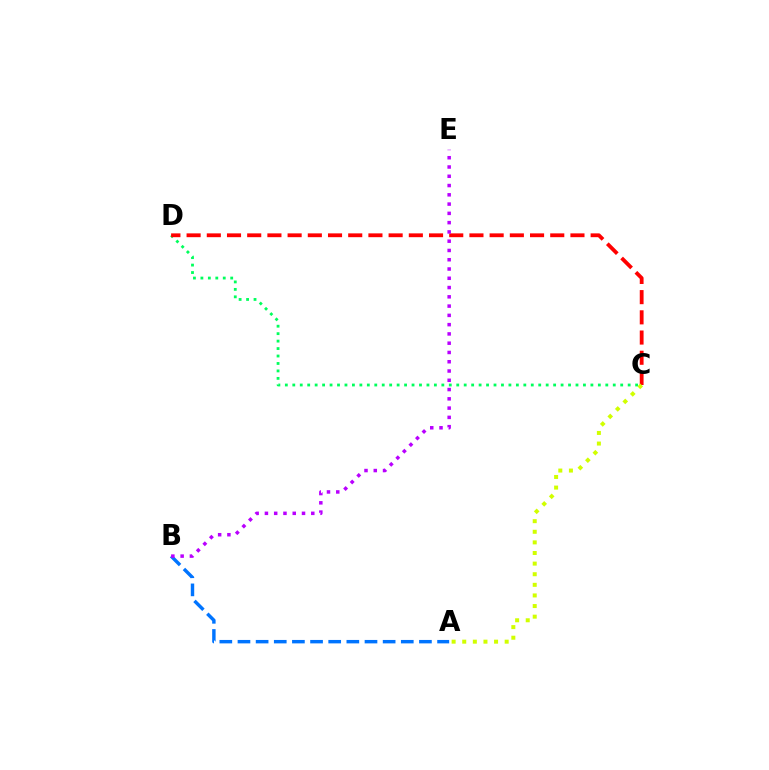{('A', 'B'): [{'color': '#0074ff', 'line_style': 'dashed', 'thickness': 2.47}], ('C', 'D'): [{'color': '#00ff5c', 'line_style': 'dotted', 'thickness': 2.02}, {'color': '#ff0000', 'line_style': 'dashed', 'thickness': 2.74}], ('A', 'C'): [{'color': '#d1ff00', 'line_style': 'dotted', 'thickness': 2.88}], ('B', 'E'): [{'color': '#b900ff', 'line_style': 'dotted', 'thickness': 2.52}]}